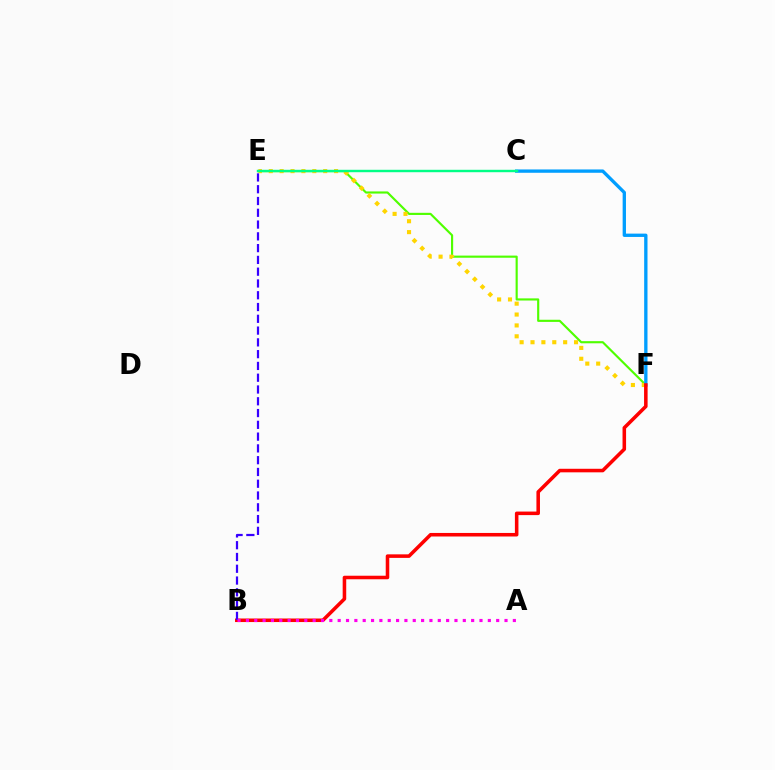{('E', 'F'): [{'color': '#4fff00', 'line_style': 'solid', 'thickness': 1.54}, {'color': '#ffd500', 'line_style': 'dotted', 'thickness': 2.96}], ('C', 'F'): [{'color': '#009eff', 'line_style': 'solid', 'thickness': 2.4}], ('B', 'F'): [{'color': '#ff0000', 'line_style': 'solid', 'thickness': 2.55}], ('B', 'E'): [{'color': '#3700ff', 'line_style': 'dashed', 'thickness': 1.6}], ('C', 'E'): [{'color': '#00ff86', 'line_style': 'solid', 'thickness': 1.74}], ('A', 'B'): [{'color': '#ff00ed', 'line_style': 'dotted', 'thickness': 2.27}]}